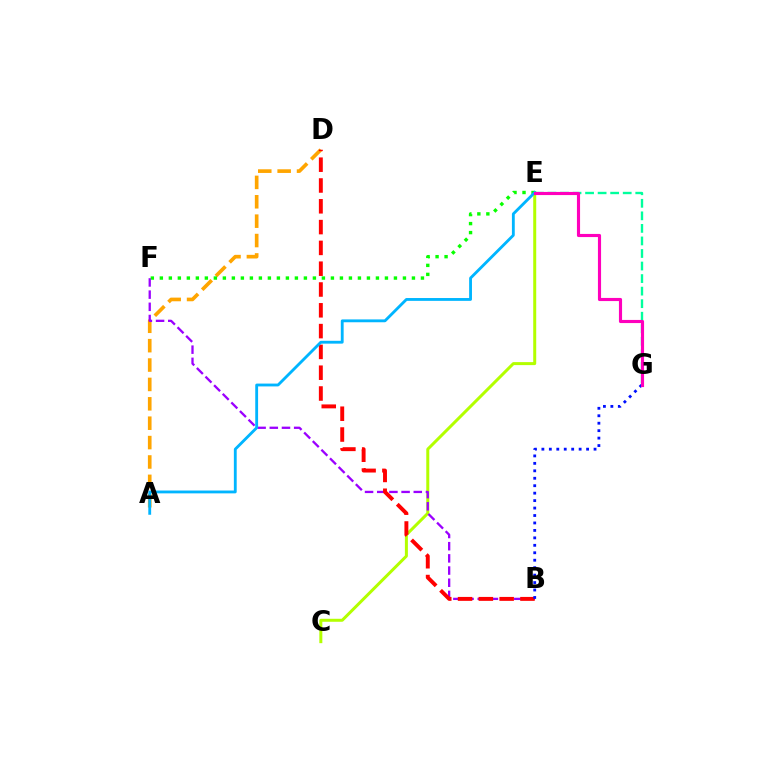{('C', 'E'): [{'color': '#b3ff00', 'line_style': 'solid', 'thickness': 2.16}], ('A', 'D'): [{'color': '#ffa500', 'line_style': 'dashed', 'thickness': 2.63}], ('E', 'F'): [{'color': '#08ff00', 'line_style': 'dotted', 'thickness': 2.45}], ('B', 'F'): [{'color': '#9b00ff', 'line_style': 'dashed', 'thickness': 1.66}], ('B', 'D'): [{'color': '#ff0000', 'line_style': 'dashed', 'thickness': 2.83}], ('B', 'G'): [{'color': '#0010ff', 'line_style': 'dotted', 'thickness': 2.02}], ('A', 'E'): [{'color': '#00b5ff', 'line_style': 'solid', 'thickness': 2.04}], ('E', 'G'): [{'color': '#00ff9d', 'line_style': 'dashed', 'thickness': 1.7}, {'color': '#ff00bd', 'line_style': 'solid', 'thickness': 2.26}]}